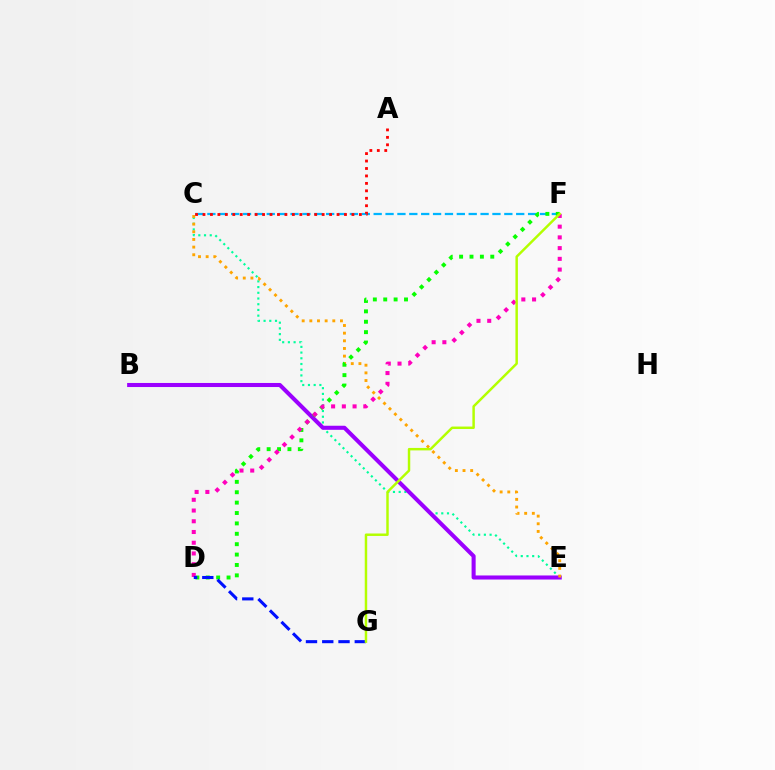{('C', 'F'): [{'color': '#00b5ff', 'line_style': 'dashed', 'thickness': 1.61}], ('C', 'E'): [{'color': '#00ff9d', 'line_style': 'dotted', 'thickness': 1.55}, {'color': '#ffa500', 'line_style': 'dotted', 'thickness': 2.08}], ('B', 'E'): [{'color': '#9b00ff', 'line_style': 'solid', 'thickness': 2.92}], ('D', 'F'): [{'color': '#08ff00', 'line_style': 'dotted', 'thickness': 2.82}, {'color': '#ff00bd', 'line_style': 'dotted', 'thickness': 2.92}], ('A', 'C'): [{'color': '#ff0000', 'line_style': 'dotted', 'thickness': 2.02}], ('D', 'G'): [{'color': '#0010ff', 'line_style': 'dashed', 'thickness': 2.21}], ('F', 'G'): [{'color': '#b3ff00', 'line_style': 'solid', 'thickness': 1.77}]}